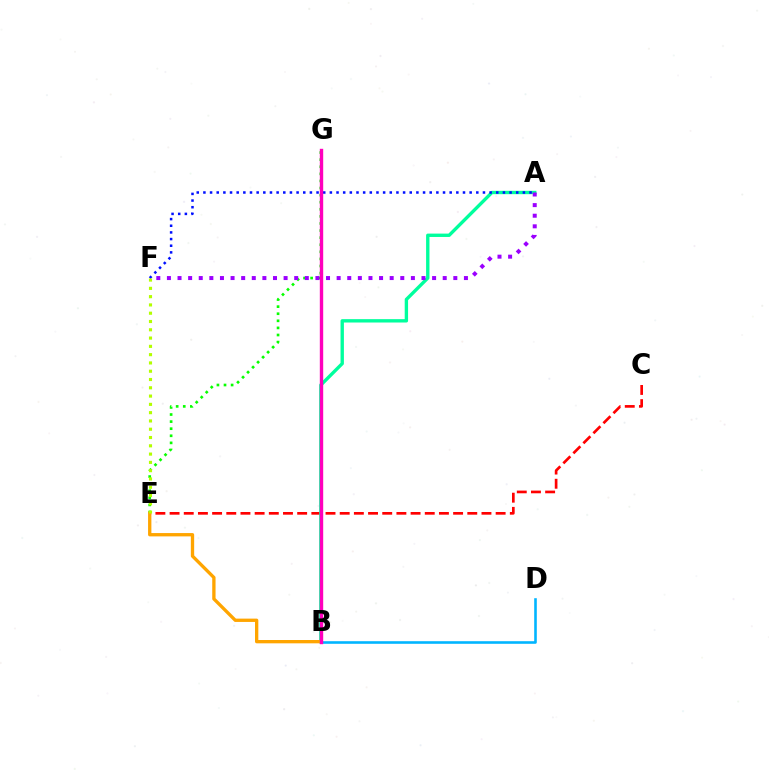{('C', 'E'): [{'color': '#ff0000', 'line_style': 'dashed', 'thickness': 1.93}], ('A', 'B'): [{'color': '#00ff9d', 'line_style': 'solid', 'thickness': 2.42}], ('B', 'D'): [{'color': '#00b5ff', 'line_style': 'solid', 'thickness': 1.87}], ('A', 'F'): [{'color': '#0010ff', 'line_style': 'dotted', 'thickness': 1.81}, {'color': '#9b00ff', 'line_style': 'dotted', 'thickness': 2.88}], ('E', 'G'): [{'color': '#08ff00', 'line_style': 'dotted', 'thickness': 1.93}], ('B', 'E'): [{'color': '#ffa500', 'line_style': 'solid', 'thickness': 2.39}], ('B', 'G'): [{'color': '#ff00bd', 'line_style': 'solid', 'thickness': 2.43}], ('E', 'F'): [{'color': '#b3ff00', 'line_style': 'dotted', 'thickness': 2.25}]}